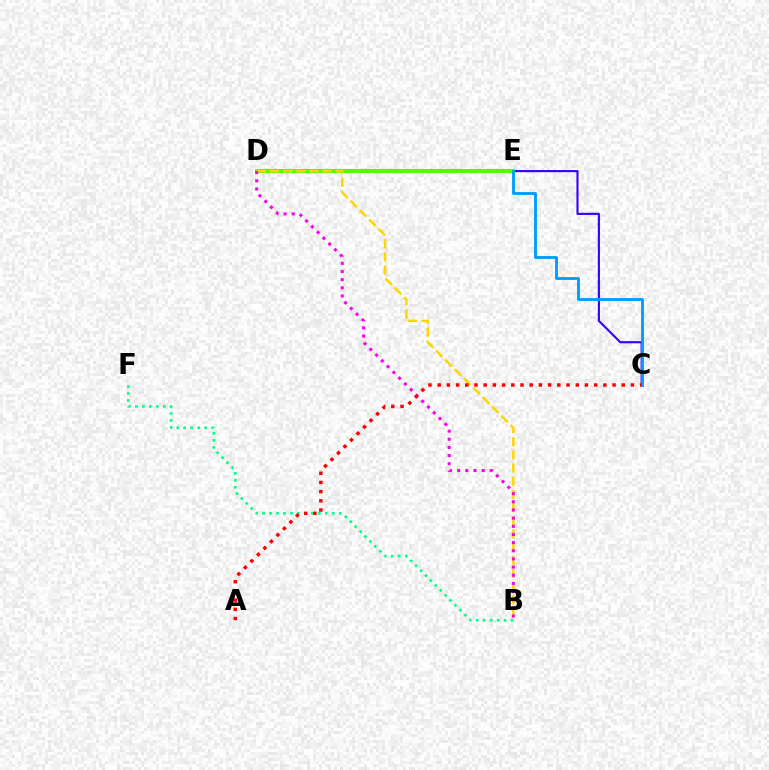{('C', 'D'): [{'color': '#3700ff', 'line_style': 'solid', 'thickness': 1.53}], ('D', 'E'): [{'color': '#4fff00', 'line_style': 'solid', 'thickness': 2.92}], ('B', 'D'): [{'color': '#ffd500', 'line_style': 'dashed', 'thickness': 1.79}, {'color': '#ff00ed', 'line_style': 'dotted', 'thickness': 2.22}], ('B', 'F'): [{'color': '#00ff86', 'line_style': 'dotted', 'thickness': 1.89}], ('C', 'E'): [{'color': '#009eff', 'line_style': 'solid', 'thickness': 2.07}], ('A', 'C'): [{'color': '#ff0000', 'line_style': 'dotted', 'thickness': 2.5}]}